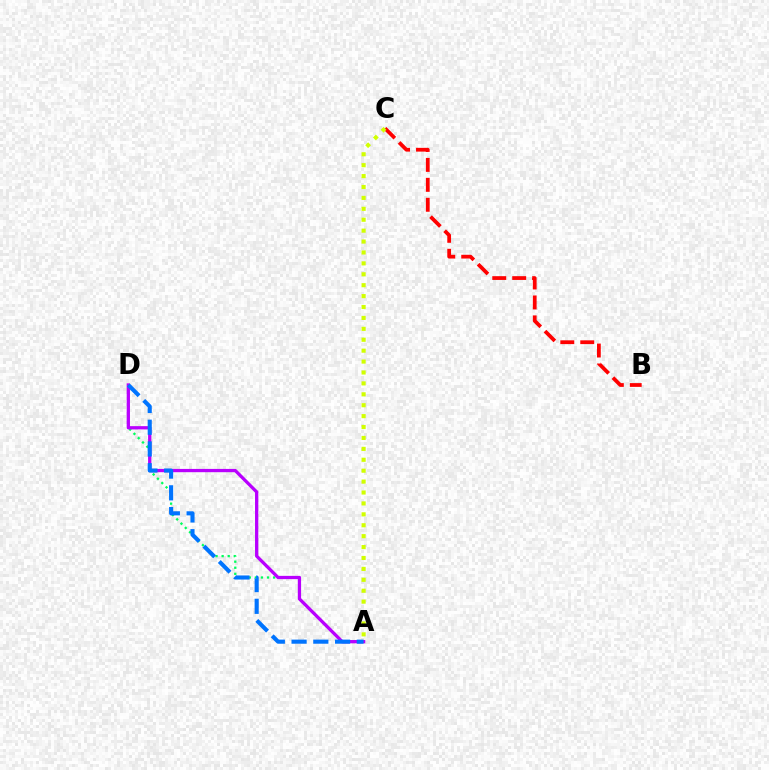{('A', 'D'): [{'color': '#00ff5c', 'line_style': 'dotted', 'thickness': 1.65}, {'color': '#b900ff', 'line_style': 'solid', 'thickness': 2.36}, {'color': '#0074ff', 'line_style': 'dashed', 'thickness': 2.95}], ('B', 'C'): [{'color': '#ff0000', 'line_style': 'dashed', 'thickness': 2.71}], ('A', 'C'): [{'color': '#d1ff00', 'line_style': 'dotted', 'thickness': 2.96}]}